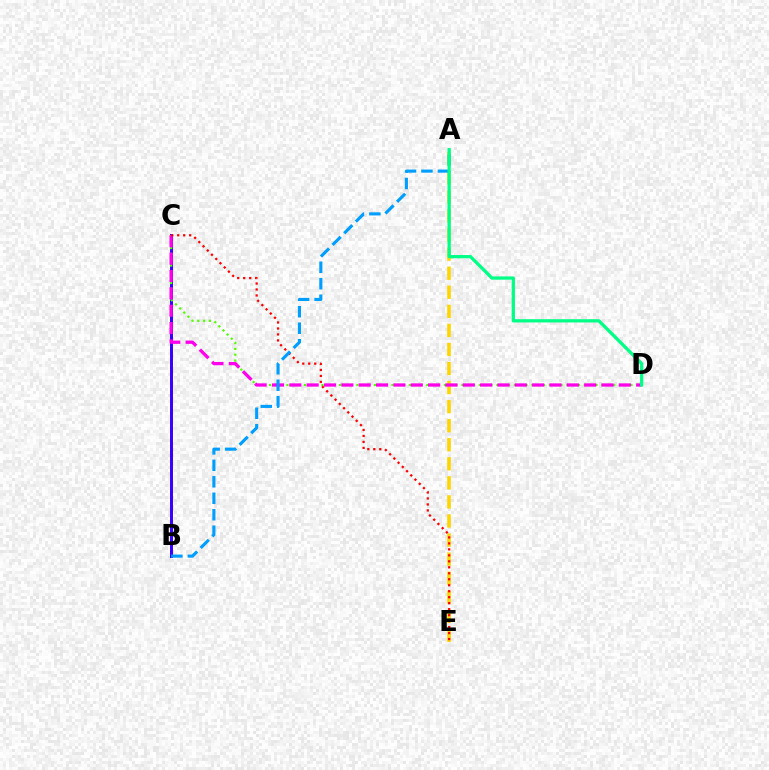{('B', 'C'): [{'color': '#3700ff', 'line_style': 'solid', 'thickness': 2.14}], ('C', 'D'): [{'color': '#4fff00', 'line_style': 'dotted', 'thickness': 1.58}, {'color': '#ff00ed', 'line_style': 'dashed', 'thickness': 2.36}], ('A', 'E'): [{'color': '#ffd500', 'line_style': 'dashed', 'thickness': 2.59}], ('C', 'E'): [{'color': '#ff0000', 'line_style': 'dotted', 'thickness': 1.62}], ('A', 'B'): [{'color': '#009eff', 'line_style': 'dashed', 'thickness': 2.24}], ('A', 'D'): [{'color': '#00ff86', 'line_style': 'solid', 'thickness': 2.35}]}